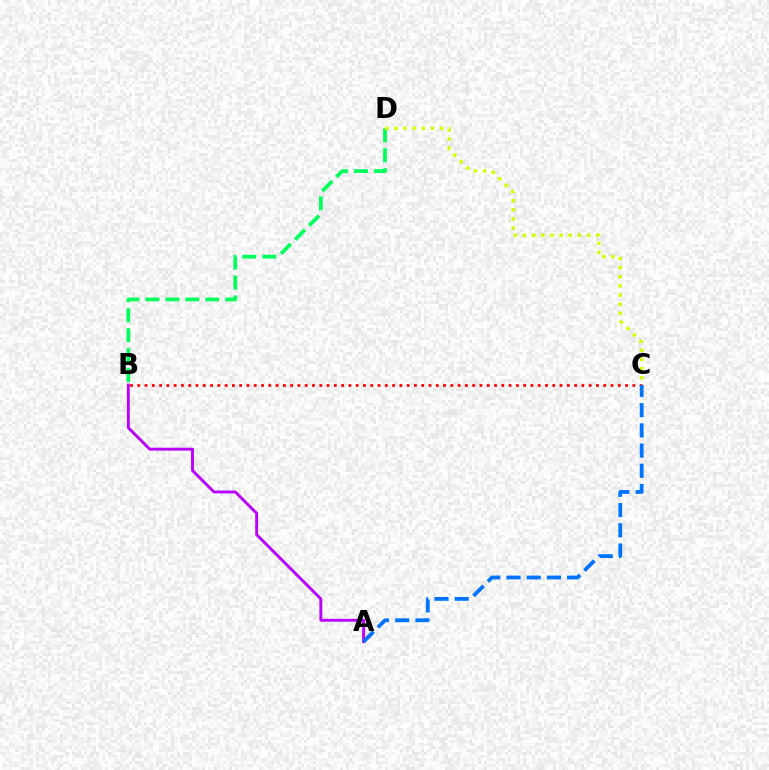{('B', 'C'): [{'color': '#ff0000', 'line_style': 'dotted', 'thickness': 1.98}], ('B', 'D'): [{'color': '#00ff5c', 'line_style': 'dashed', 'thickness': 2.71}], ('A', 'B'): [{'color': '#b900ff', 'line_style': 'solid', 'thickness': 2.08}], ('A', 'C'): [{'color': '#0074ff', 'line_style': 'dashed', 'thickness': 2.75}], ('C', 'D'): [{'color': '#d1ff00', 'line_style': 'dotted', 'thickness': 2.49}]}